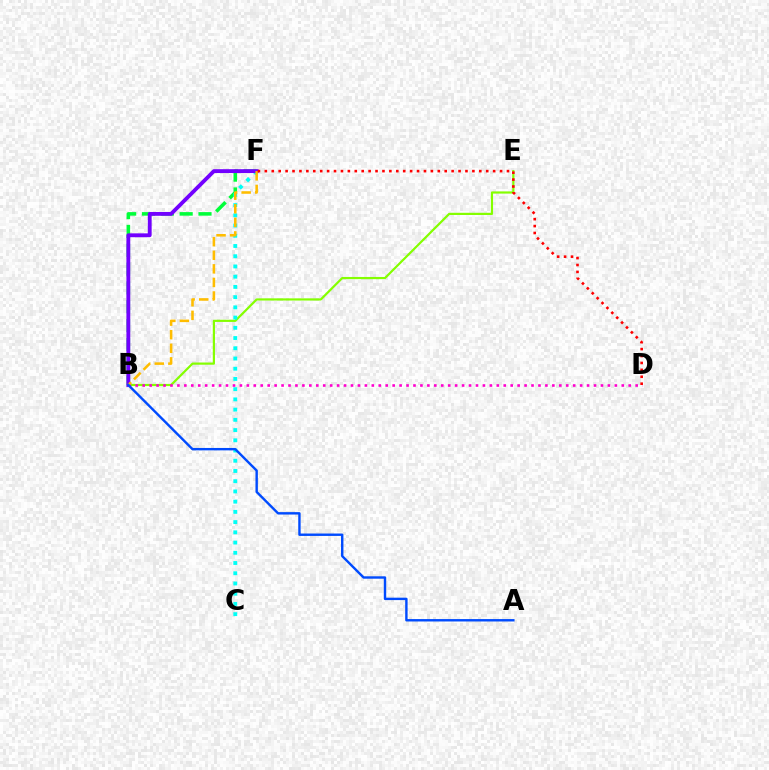{('B', 'F'): [{'color': '#00ff39', 'line_style': 'dashed', 'thickness': 2.56}, {'color': '#7200ff', 'line_style': 'solid', 'thickness': 2.77}, {'color': '#ffbd00', 'line_style': 'dashed', 'thickness': 1.84}], ('B', 'E'): [{'color': '#84ff00', 'line_style': 'solid', 'thickness': 1.58}], ('C', 'F'): [{'color': '#00fff6', 'line_style': 'dotted', 'thickness': 2.78}], ('B', 'D'): [{'color': '#ff00cf', 'line_style': 'dotted', 'thickness': 1.89}], ('A', 'B'): [{'color': '#004bff', 'line_style': 'solid', 'thickness': 1.73}], ('D', 'F'): [{'color': '#ff0000', 'line_style': 'dotted', 'thickness': 1.88}]}